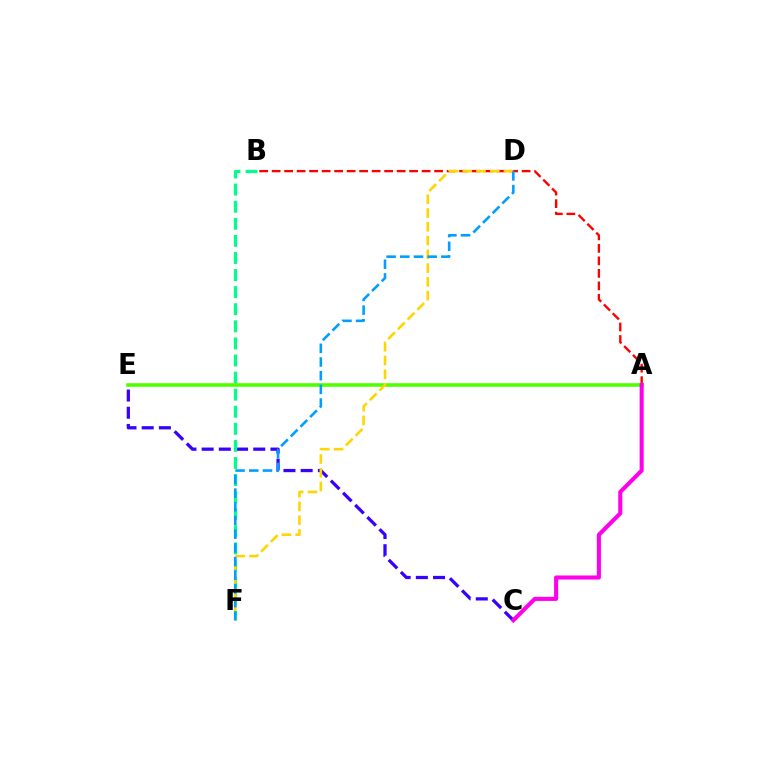{('A', 'B'): [{'color': '#ff0000', 'line_style': 'dashed', 'thickness': 1.7}], ('C', 'E'): [{'color': '#3700ff', 'line_style': 'dashed', 'thickness': 2.34}], ('B', 'F'): [{'color': '#00ff86', 'line_style': 'dashed', 'thickness': 2.32}], ('A', 'E'): [{'color': '#4fff00', 'line_style': 'solid', 'thickness': 2.58}], ('D', 'F'): [{'color': '#ffd500', 'line_style': 'dashed', 'thickness': 1.87}, {'color': '#009eff', 'line_style': 'dashed', 'thickness': 1.86}], ('A', 'C'): [{'color': '#ff00ed', 'line_style': 'solid', 'thickness': 2.93}]}